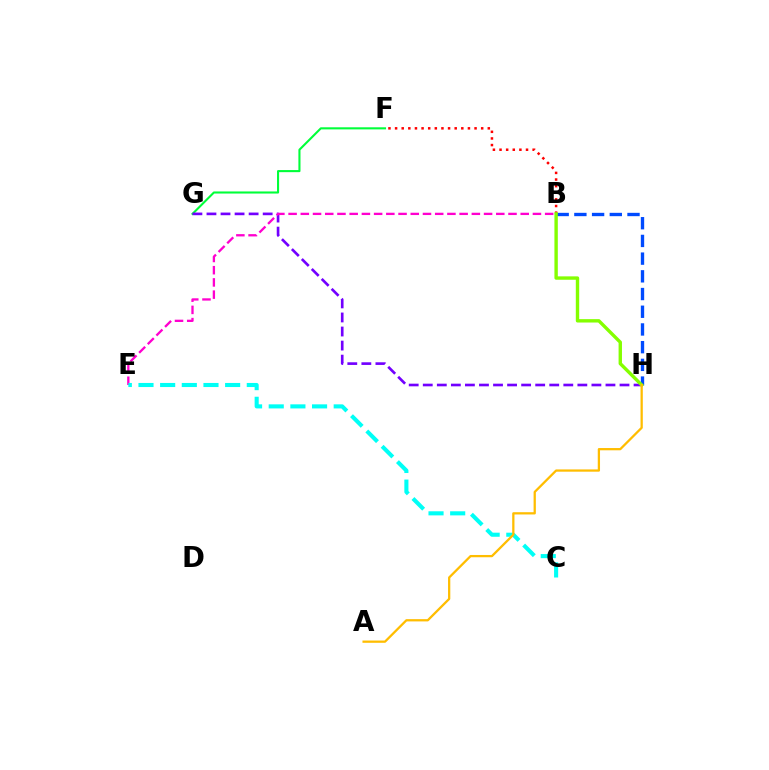{('F', 'G'): [{'color': '#00ff39', 'line_style': 'solid', 'thickness': 1.51}], ('G', 'H'): [{'color': '#7200ff', 'line_style': 'dashed', 'thickness': 1.91}], ('B', 'H'): [{'color': '#004bff', 'line_style': 'dashed', 'thickness': 2.41}, {'color': '#84ff00', 'line_style': 'solid', 'thickness': 2.44}], ('B', 'E'): [{'color': '#ff00cf', 'line_style': 'dashed', 'thickness': 1.66}], ('B', 'F'): [{'color': '#ff0000', 'line_style': 'dotted', 'thickness': 1.8}], ('C', 'E'): [{'color': '#00fff6', 'line_style': 'dashed', 'thickness': 2.94}], ('A', 'H'): [{'color': '#ffbd00', 'line_style': 'solid', 'thickness': 1.63}]}